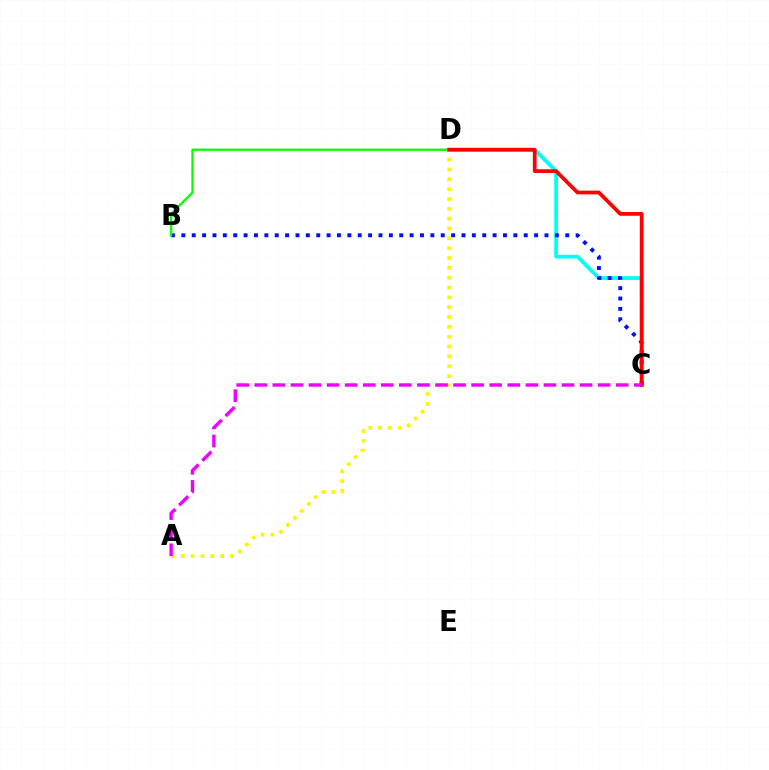{('C', 'D'): [{'color': '#00fff6', 'line_style': 'solid', 'thickness': 2.72}, {'color': '#ff0000', 'line_style': 'solid', 'thickness': 2.69}], ('B', 'C'): [{'color': '#0010ff', 'line_style': 'dotted', 'thickness': 2.82}], ('B', 'D'): [{'color': '#08ff00', 'line_style': 'solid', 'thickness': 1.69}], ('A', 'D'): [{'color': '#fcf500', 'line_style': 'dotted', 'thickness': 2.67}], ('A', 'C'): [{'color': '#ee00ff', 'line_style': 'dashed', 'thickness': 2.46}]}